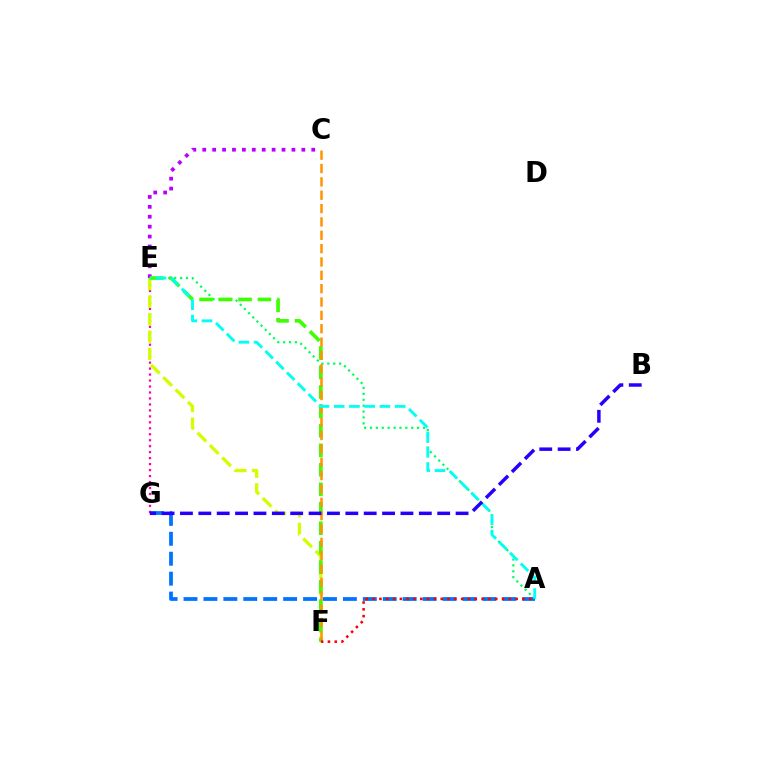{('E', 'G'): [{'color': '#ff00ac', 'line_style': 'dotted', 'thickness': 1.62}], ('C', 'E'): [{'color': '#b900ff', 'line_style': 'dotted', 'thickness': 2.69}], ('E', 'F'): [{'color': '#d1ff00', 'line_style': 'dashed', 'thickness': 2.37}, {'color': '#3dff00', 'line_style': 'dashed', 'thickness': 2.65}], ('A', 'E'): [{'color': '#00ff5c', 'line_style': 'dotted', 'thickness': 1.6}, {'color': '#00fff6', 'line_style': 'dashed', 'thickness': 2.07}], ('A', 'G'): [{'color': '#0074ff', 'line_style': 'dashed', 'thickness': 2.71}], ('C', 'F'): [{'color': '#ff9400', 'line_style': 'dashed', 'thickness': 1.81}], ('A', 'F'): [{'color': '#ff0000', 'line_style': 'dotted', 'thickness': 1.85}], ('B', 'G'): [{'color': '#2500ff', 'line_style': 'dashed', 'thickness': 2.5}]}